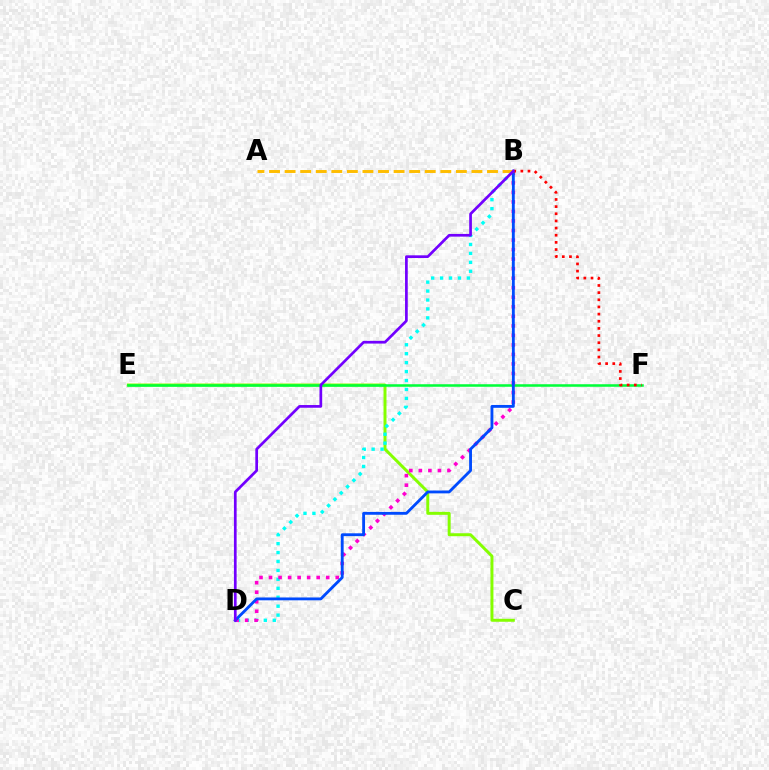{('C', 'E'): [{'color': '#84ff00', 'line_style': 'solid', 'thickness': 2.14}], ('B', 'D'): [{'color': '#00fff6', 'line_style': 'dotted', 'thickness': 2.43}, {'color': '#ff00cf', 'line_style': 'dotted', 'thickness': 2.59}, {'color': '#004bff', 'line_style': 'solid', 'thickness': 2.04}, {'color': '#7200ff', 'line_style': 'solid', 'thickness': 1.95}], ('E', 'F'): [{'color': '#00ff39', 'line_style': 'solid', 'thickness': 1.83}], ('A', 'B'): [{'color': '#ffbd00', 'line_style': 'dashed', 'thickness': 2.12}], ('B', 'F'): [{'color': '#ff0000', 'line_style': 'dotted', 'thickness': 1.94}]}